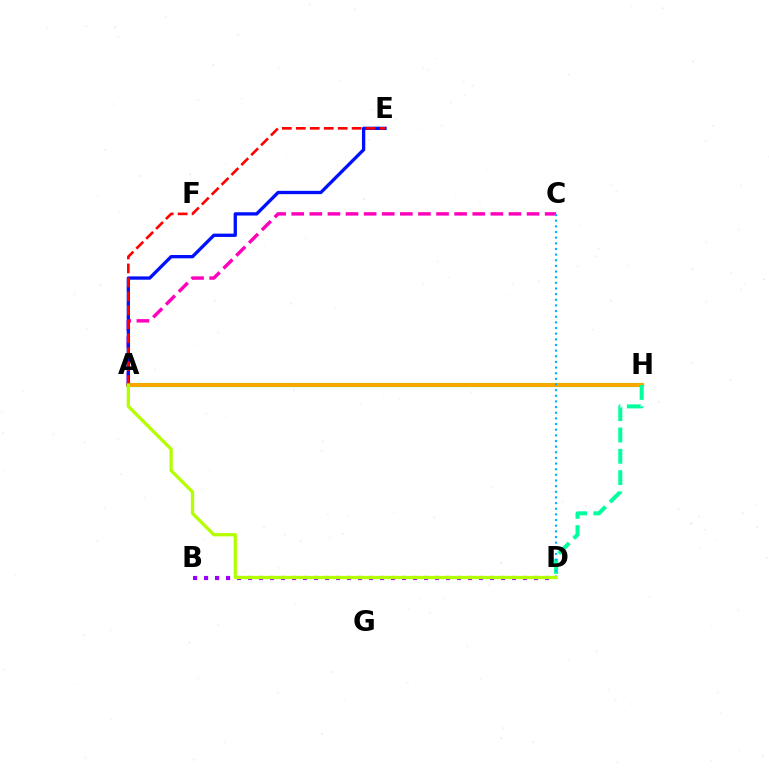{('A', 'H'): [{'color': '#08ff00', 'line_style': 'solid', 'thickness': 2.96}, {'color': '#ffa500', 'line_style': 'solid', 'thickness': 2.78}], ('A', 'C'): [{'color': '#ff00bd', 'line_style': 'dashed', 'thickness': 2.46}], ('B', 'D'): [{'color': '#9b00ff', 'line_style': 'dotted', 'thickness': 2.99}], ('A', 'E'): [{'color': '#0010ff', 'line_style': 'solid', 'thickness': 2.38}, {'color': '#ff0000', 'line_style': 'dashed', 'thickness': 1.9}], ('D', 'H'): [{'color': '#00ff9d', 'line_style': 'dashed', 'thickness': 2.9}], ('C', 'D'): [{'color': '#00b5ff', 'line_style': 'dotted', 'thickness': 1.53}], ('A', 'D'): [{'color': '#b3ff00', 'line_style': 'solid', 'thickness': 2.37}]}